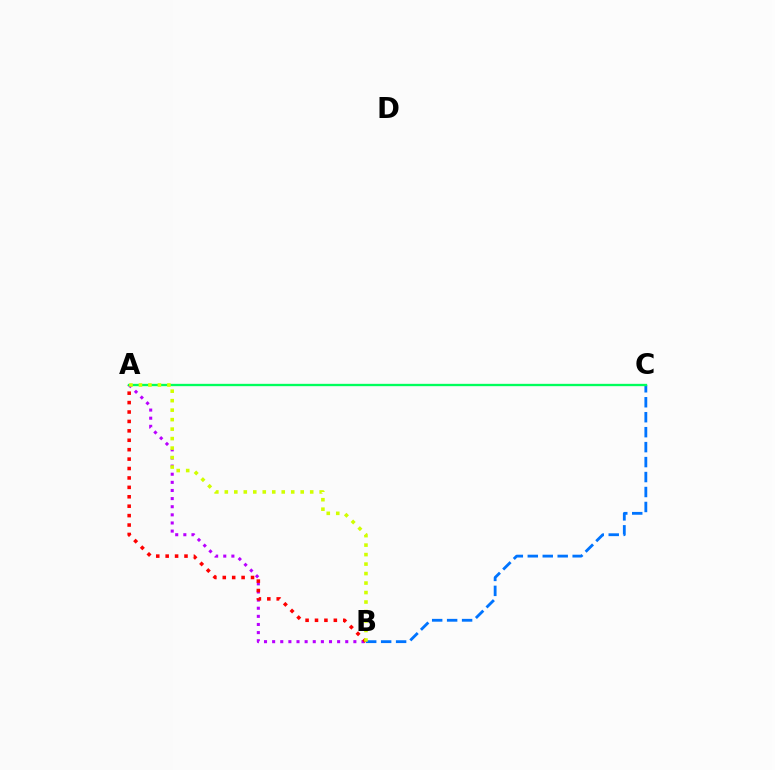{('A', 'B'): [{'color': '#b900ff', 'line_style': 'dotted', 'thickness': 2.21}, {'color': '#ff0000', 'line_style': 'dotted', 'thickness': 2.56}, {'color': '#d1ff00', 'line_style': 'dotted', 'thickness': 2.58}], ('B', 'C'): [{'color': '#0074ff', 'line_style': 'dashed', 'thickness': 2.03}], ('A', 'C'): [{'color': '#00ff5c', 'line_style': 'solid', 'thickness': 1.68}]}